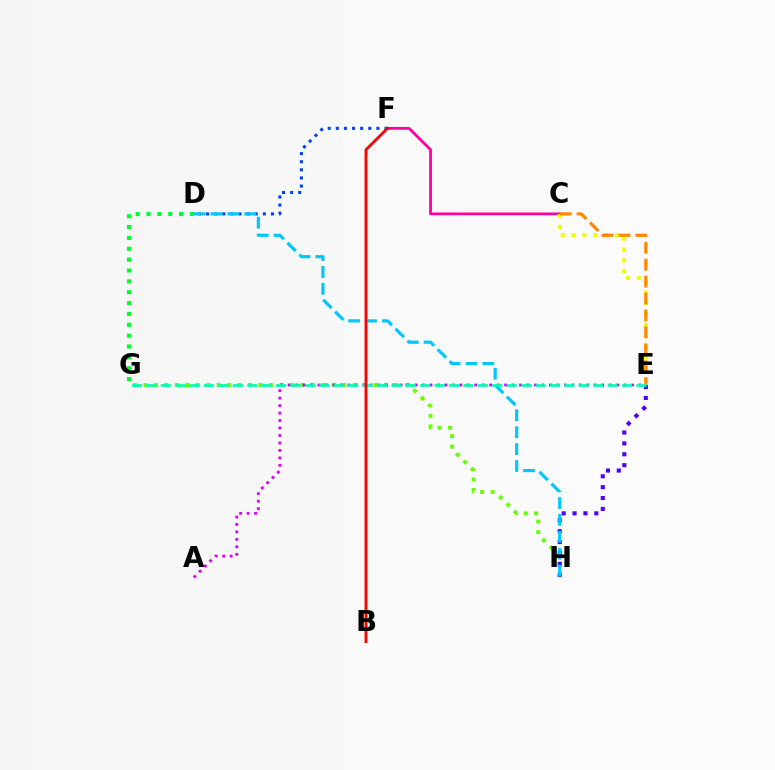{('G', 'H'): [{'color': '#66ff00', 'line_style': 'dotted', 'thickness': 2.84}], ('E', 'H'): [{'color': '#4f00ff', 'line_style': 'dotted', 'thickness': 2.96}], ('C', 'F'): [{'color': '#ff00a0', 'line_style': 'solid', 'thickness': 2.0}], ('C', 'E'): [{'color': '#eeff00', 'line_style': 'dotted', 'thickness': 2.94}, {'color': '#ff8800', 'line_style': 'dashed', 'thickness': 2.3}], ('D', 'F'): [{'color': '#003fff', 'line_style': 'dotted', 'thickness': 2.2}], ('A', 'E'): [{'color': '#d600ff', 'line_style': 'dotted', 'thickness': 2.03}], ('D', 'G'): [{'color': '#00ff27', 'line_style': 'dotted', 'thickness': 2.95}], ('D', 'H'): [{'color': '#00c7ff', 'line_style': 'dashed', 'thickness': 2.29}], ('E', 'G'): [{'color': '#00ffaf', 'line_style': 'dashed', 'thickness': 1.96}], ('B', 'F'): [{'color': '#ff0000', 'line_style': 'solid', 'thickness': 2.02}]}